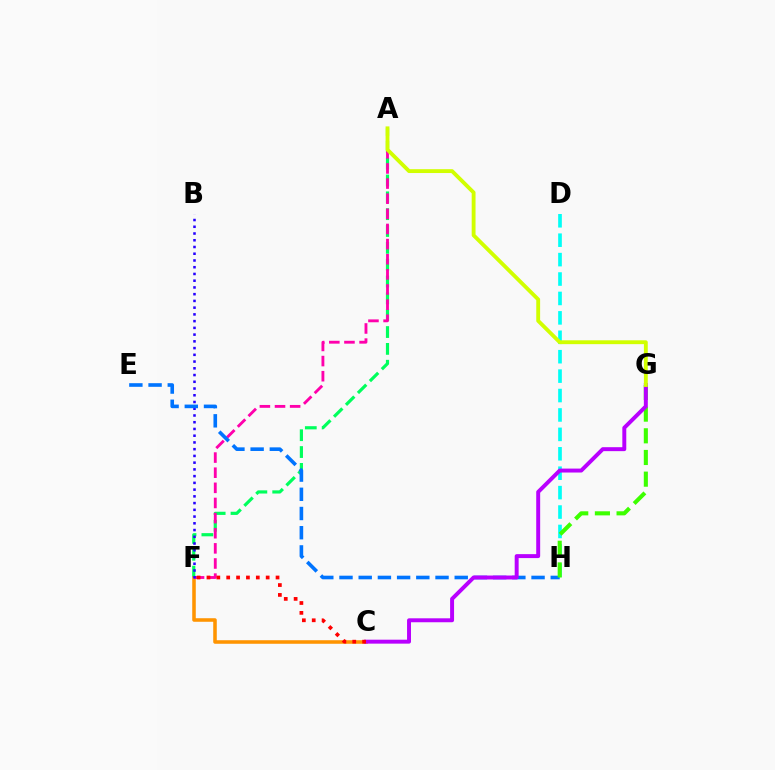{('A', 'F'): [{'color': '#00ff5c', 'line_style': 'dashed', 'thickness': 2.29}, {'color': '#ff00ac', 'line_style': 'dashed', 'thickness': 2.06}], ('C', 'F'): [{'color': '#ff9400', 'line_style': 'solid', 'thickness': 2.55}, {'color': '#ff0000', 'line_style': 'dotted', 'thickness': 2.68}], ('B', 'F'): [{'color': '#2500ff', 'line_style': 'dotted', 'thickness': 1.83}], ('D', 'H'): [{'color': '#00fff6', 'line_style': 'dashed', 'thickness': 2.64}], ('E', 'H'): [{'color': '#0074ff', 'line_style': 'dashed', 'thickness': 2.61}], ('G', 'H'): [{'color': '#3dff00', 'line_style': 'dashed', 'thickness': 2.94}], ('C', 'G'): [{'color': '#b900ff', 'line_style': 'solid', 'thickness': 2.84}], ('A', 'G'): [{'color': '#d1ff00', 'line_style': 'solid', 'thickness': 2.77}]}